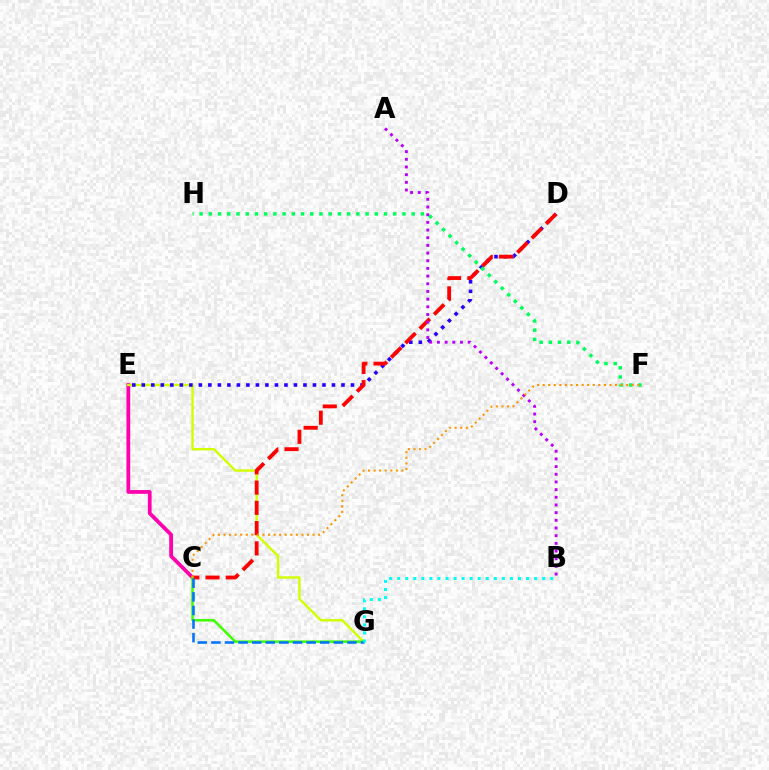{('C', 'E'): [{'color': '#ff00ac', 'line_style': 'solid', 'thickness': 2.7}], ('E', 'G'): [{'color': '#d1ff00', 'line_style': 'solid', 'thickness': 1.72}], ('D', 'E'): [{'color': '#2500ff', 'line_style': 'dotted', 'thickness': 2.58}], ('F', 'H'): [{'color': '#00ff5c', 'line_style': 'dotted', 'thickness': 2.51}], ('C', 'D'): [{'color': '#ff0000', 'line_style': 'dashed', 'thickness': 2.75}], ('C', 'G'): [{'color': '#3dff00', 'line_style': 'solid', 'thickness': 1.81}, {'color': '#0074ff', 'line_style': 'dashed', 'thickness': 1.85}], ('A', 'B'): [{'color': '#b900ff', 'line_style': 'dotted', 'thickness': 2.09}], ('C', 'F'): [{'color': '#ff9400', 'line_style': 'dotted', 'thickness': 1.51}], ('B', 'G'): [{'color': '#00fff6', 'line_style': 'dotted', 'thickness': 2.19}]}